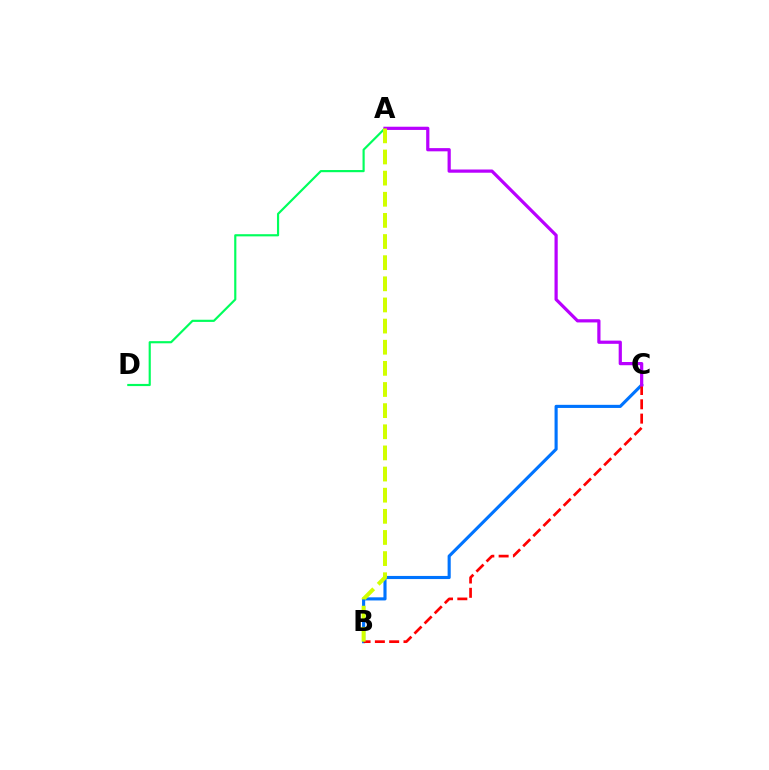{('A', 'D'): [{'color': '#00ff5c', 'line_style': 'solid', 'thickness': 1.56}], ('B', 'C'): [{'color': '#0074ff', 'line_style': 'solid', 'thickness': 2.25}, {'color': '#ff0000', 'line_style': 'dashed', 'thickness': 1.94}], ('A', 'C'): [{'color': '#b900ff', 'line_style': 'solid', 'thickness': 2.31}], ('A', 'B'): [{'color': '#d1ff00', 'line_style': 'dashed', 'thickness': 2.87}]}